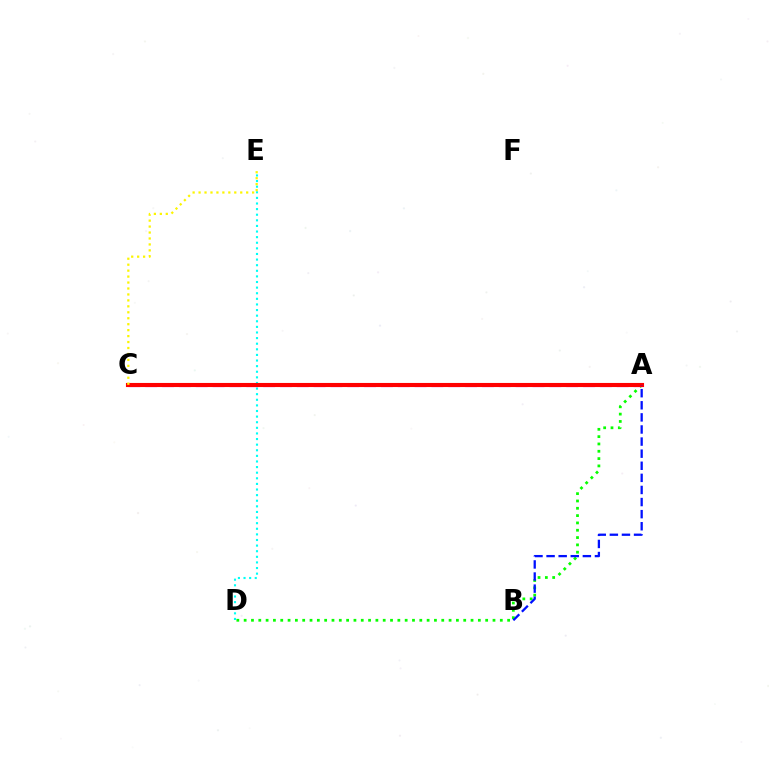{('A', 'D'): [{'color': '#08ff00', 'line_style': 'dotted', 'thickness': 1.99}], ('D', 'E'): [{'color': '#00fff6', 'line_style': 'dotted', 'thickness': 1.52}], ('A', 'C'): [{'color': '#ee00ff', 'line_style': 'dashed', 'thickness': 2.29}, {'color': '#ff0000', 'line_style': 'solid', 'thickness': 2.96}], ('A', 'B'): [{'color': '#0010ff', 'line_style': 'dashed', 'thickness': 1.64}], ('C', 'E'): [{'color': '#fcf500', 'line_style': 'dotted', 'thickness': 1.62}]}